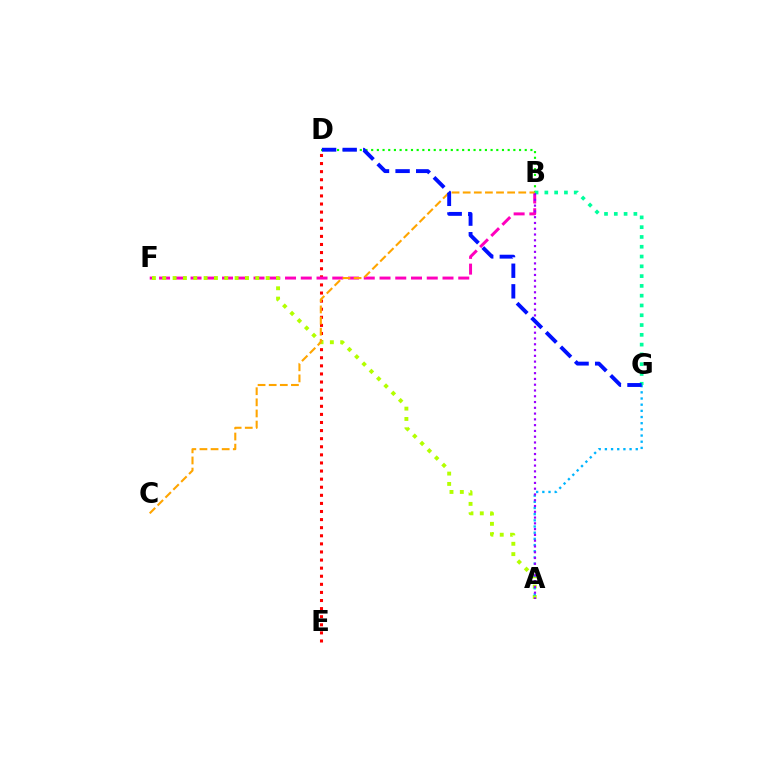{('D', 'E'): [{'color': '#ff0000', 'line_style': 'dotted', 'thickness': 2.2}], ('B', 'D'): [{'color': '#08ff00', 'line_style': 'dotted', 'thickness': 1.55}], ('B', 'F'): [{'color': '#ff00bd', 'line_style': 'dashed', 'thickness': 2.14}], ('A', 'F'): [{'color': '#b3ff00', 'line_style': 'dotted', 'thickness': 2.81}], ('B', 'G'): [{'color': '#00ff9d', 'line_style': 'dotted', 'thickness': 2.66}], ('A', 'G'): [{'color': '#00b5ff', 'line_style': 'dotted', 'thickness': 1.68}], ('A', 'B'): [{'color': '#9b00ff', 'line_style': 'dotted', 'thickness': 1.57}], ('B', 'C'): [{'color': '#ffa500', 'line_style': 'dashed', 'thickness': 1.51}], ('D', 'G'): [{'color': '#0010ff', 'line_style': 'dashed', 'thickness': 2.8}]}